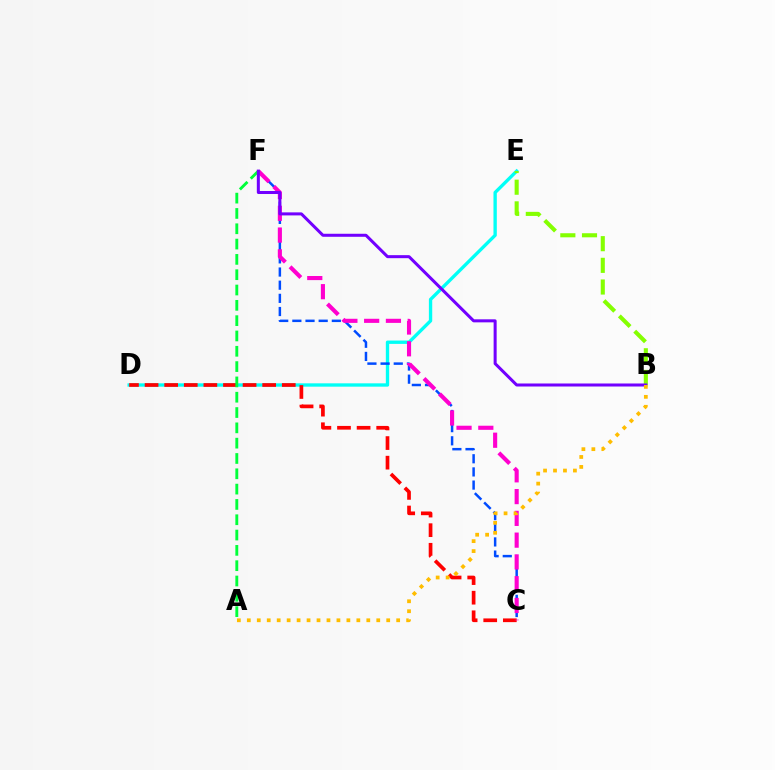{('D', 'E'): [{'color': '#00fff6', 'line_style': 'solid', 'thickness': 2.41}], ('B', 'E'): [{'color': '#84ff00', 'line_style': 'dashed', 'thickness': 2.94}], ('C', 'F'): [{'color': '#004bff', 'line_style': 'dashed', 'thickness': 1.79}, {'color': '#ff00cf', 'line_style': 'dashed', 'thickness': 2.96}], ('C', 'D'): [{'color': '#ff0000', 'line_style': 'dashed', 'thickness': 2.66}], ('A', 'F'): [{'color': '#00ff39', 'line_style': 'dashed', 'thickness': 2.08}], ('B', 'F'): [{'color': '#7200ff', 'line_style': 'solid', 'thickness': 2.18}], ('A', 'B'): [{'color': '#ffbd00', 'line_style': 'dotted', 'thickness': 2.71}]}